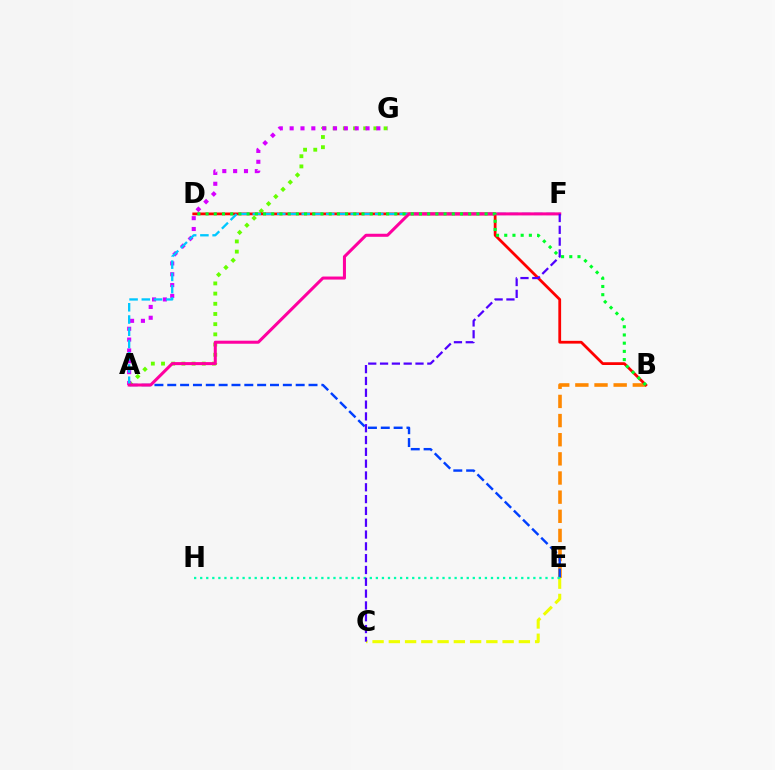{('B', 'E'): [{'color': '#ff8800', 'line_style': 'dashed', 'thickness': 2.6}], ('A', 'G'): [{'color': '#66ff00', 'line_style': 'dotted', 'thickness': 2.77}, {'color': '#d600ff', 'line_style': 'dotted', 'thickness': 2.95}], ('C', 'E'): [{'color': '#eeff00', 'line_style': 'dashed', 'thickness': 2.21}], ('A', 'E'): [{'color': '#003fff', 'line_style': 'dashed', 'thickness': 1.74}], ('B', 'D'): [{'color': '#ff0000', 'line_style': 'solid', 'thickness': 2.0}, {'color': '#00ff27', 'line_style': 'dotted', 'thickness': 2.23}], ('A', 'F'): [{'color': '#00c7ff', 'line_style': 'dashed', 'thickness': 1.66}, {'color': '#ff00a0', 'line_style': 'solid', 'thickness': 2.19}], ('E', 'H'): [{'color': '#00ffaf', 'line_style': 'dotted', 'thickness': 1.65}], ('C', 'F'): [{'color': '#4f00ff', 'line_style': 'dashed', 'thickness': 1.6}]}